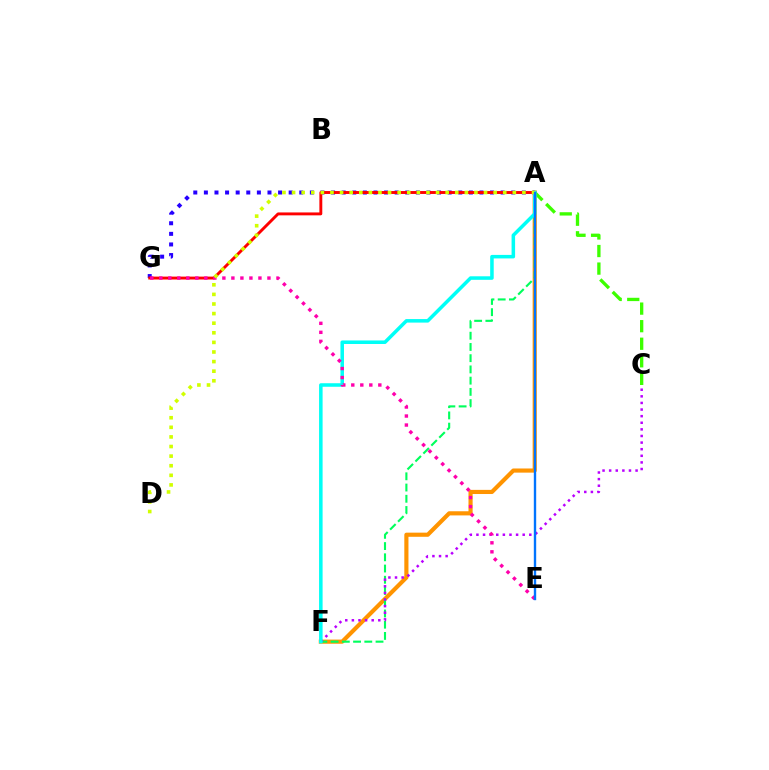{('A', 'F'): [{'color': '#ff9400', 'line_style': 'solid', 'thickness': 2.98}, {'color': '#00ff5c', 'line_style': 'dashed', 'thickness': 1.53}, {'color': '#00fff6', 'line_style': 'solid', 'thickness': 2.54}], ('A', 'G'): [{'color': '#2500ff', 'line_style': 'dotted', 'thickness': 2.88}, {'color': '#ff0000', 'line_style': 'solid', 'thickness': 2.09}], ('A', 'C'): [{'color': '#3dff00', 'line_style': 'dashed', 'thickness': 2.39}], ('C', 'F'): [{'color': '#b900ff', 'line_style': 'dotted', 'thickness': 1.8}], ('E', 'G'): [{'color': '#ff00ac', 'line_style': 'dotted', 'thickness': 2.45}], ('A', 'D'): [{'color': '#d1ff00', 'line_style': 'dotted', 'thickness': 2.61}], ('A', 'E'): [{'color': '#0074ff', 'line_style': 'solid', 'thickness': 1.71}]}